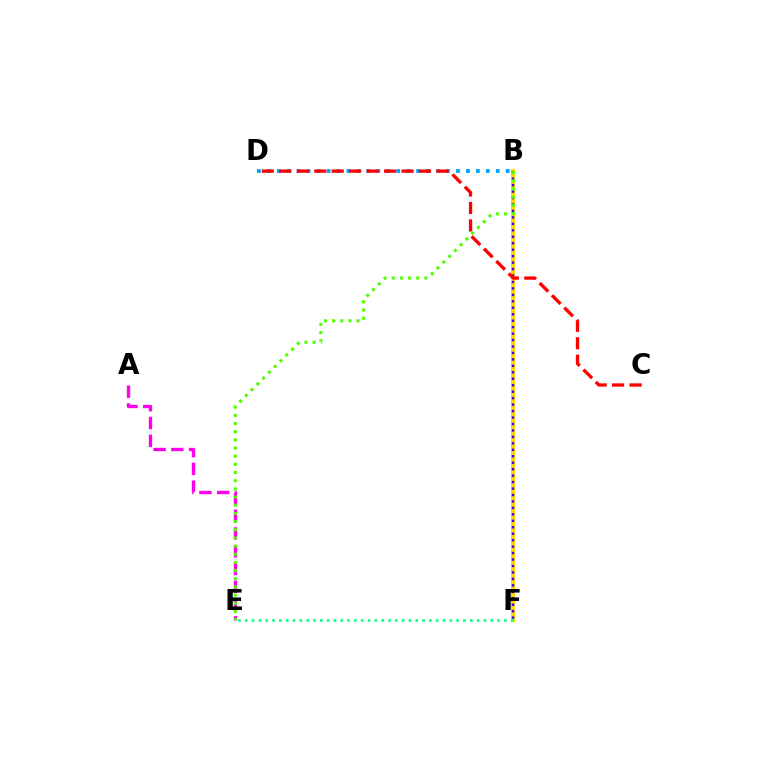{('B', 'D'): [{'color': '#009eff', 'line_style': 'dotted', 'thickness': 2.7}], ('B', 'F'): [{'color': '#ffd500', 'line_style': 'solid', 'thickness': 2.9}, {'color': '#3700ff', 'line_style': 'dotted', 'thickness': 1.75}], ('E', 'F'): [{'color': '#00ff86', 'line_style': 'dotted', 'thickness': 1.85}], ('A', 'E'): [{'color': '#ff00ed', 'line_style': 'dashed', 'thickness': 2.41}], ('C', 'D'): [{'color': '#ff0000', 'line_style': 'dashed', 'thickness': 2.37}], ('B', 'E'): [{'color': '#4fff00', 'line_style': 'dotted', 'thickness': 2.22}]}